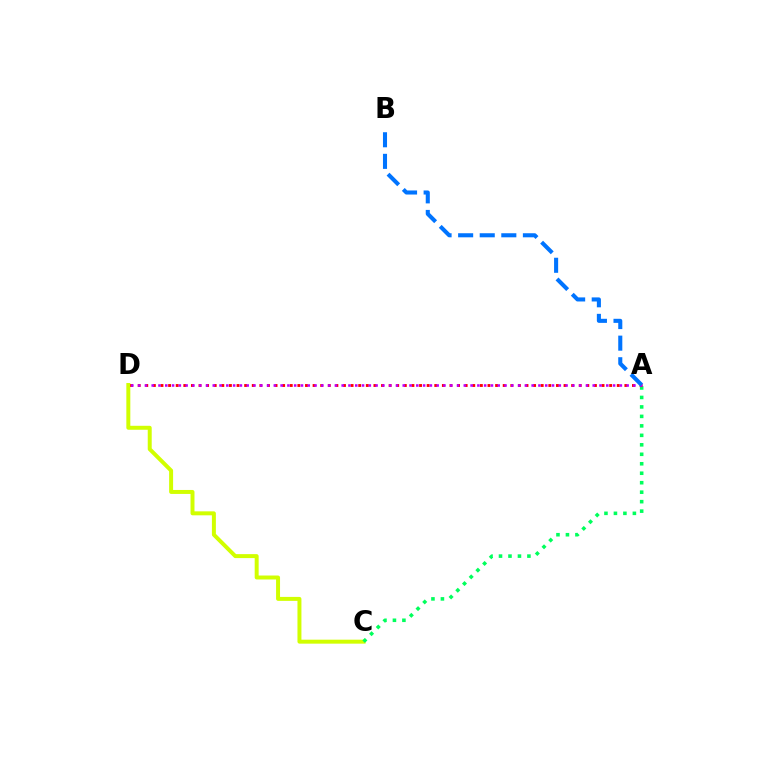{('C', 'D'): [{'color': '#d1ff00', 'line_style': 'solid', 'thickness': 2.86}], ('A', 'C'): [{'color': '#00ff5c', 'line_style': 'dotted', 'thickness': 2.57}], ('A', 'D'): [{'color': '#ff0000', 'line_style': 'dotted', 'thickness': 2.07}, {'color': '#b900ff', 'line_style': 'dotted', 'thickness': 1.84}], ('A', 'B'): [{'color': '#0074ff', 'line_style': 'dashed', 'thickness': 2.93}]}